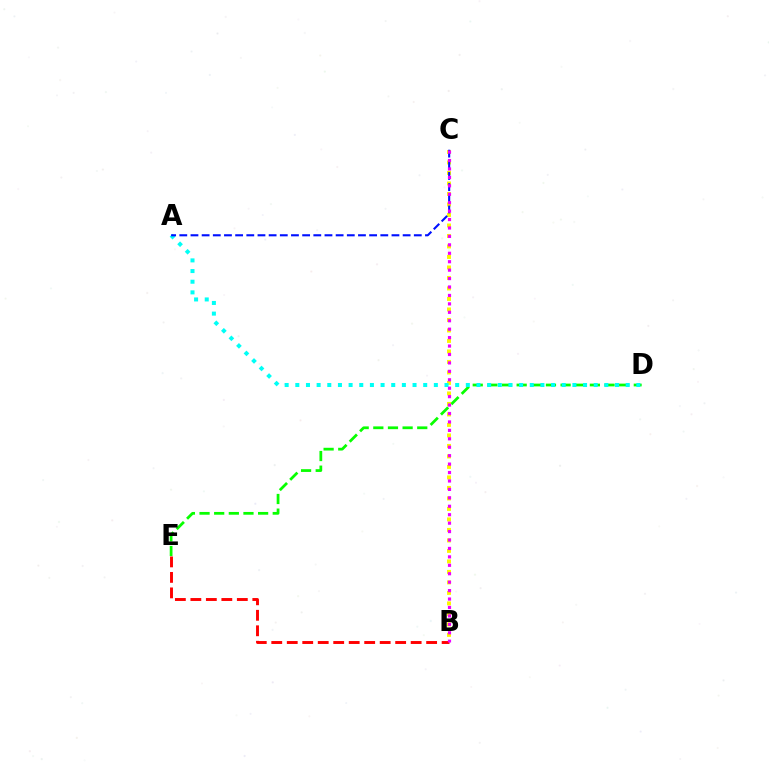{('D', 'E'): [{'color': '#08ff00', 'line_style': 'dashed', 'thickness': 1.99}], ('B', 'C'): [{'color': '#fcf500', 'line_style': 'dotted', 'thickness': 2.85}, {'color': '#ee00ff', 'line_style': 'dotted', 'thickness': 2.29}], ('A', 'D'): [{'color': '#00fff6', 'line_style': 'dotted', 'thickness': 2.9}], ('B', 'E'): [{'color': '#ff0000', 'line_style': 'dashed', 'thickness': 2.1}], ('A', 'C'): [{'color': '#0010ff', 'line_style': 'dashed', 'thickness': 1.52}]}